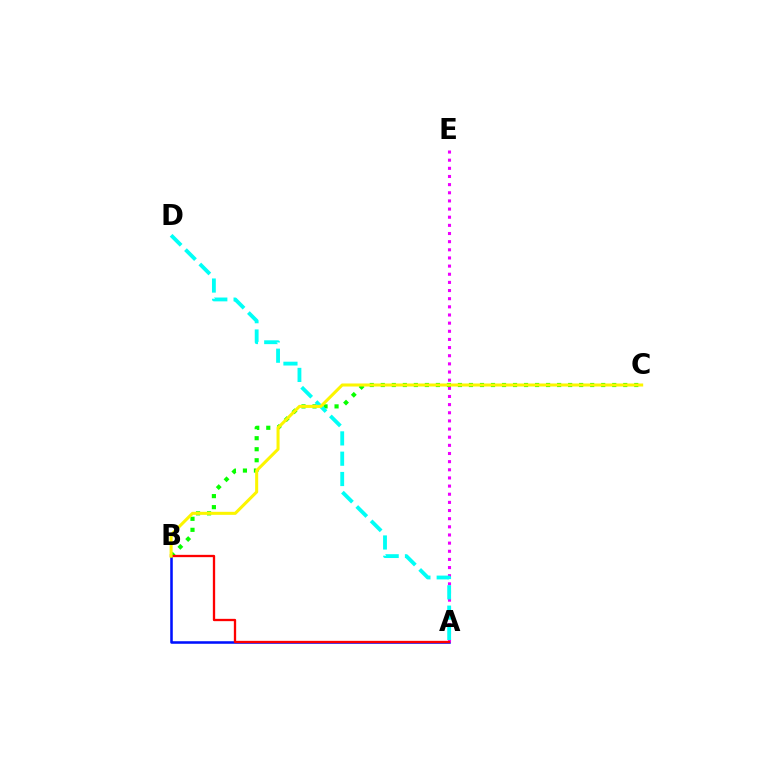{('A', 'B'): [{'color': '#0010ff', 'line_style': 'solid', 'thickness': 1.84}, {'color': '#ff0000', 'line_style': 'solid', 'thickness': 1.67}], ('A', 'E'): [{'color': '#ee00ff', 'line_style': 'dotted', 'thickness': 2.21}], ('B', 'C'): [{'color': '#08ff00', 'line_style': 'dotted', 'thickness': 2.99}, {'color': '#fcf500', 'line_style': 'solid', 'thickness': 2.19}], ('A', 'D'): [{'color': '#00fff6', 'line_style': 'dashed', 'thickness': 2.76}]}